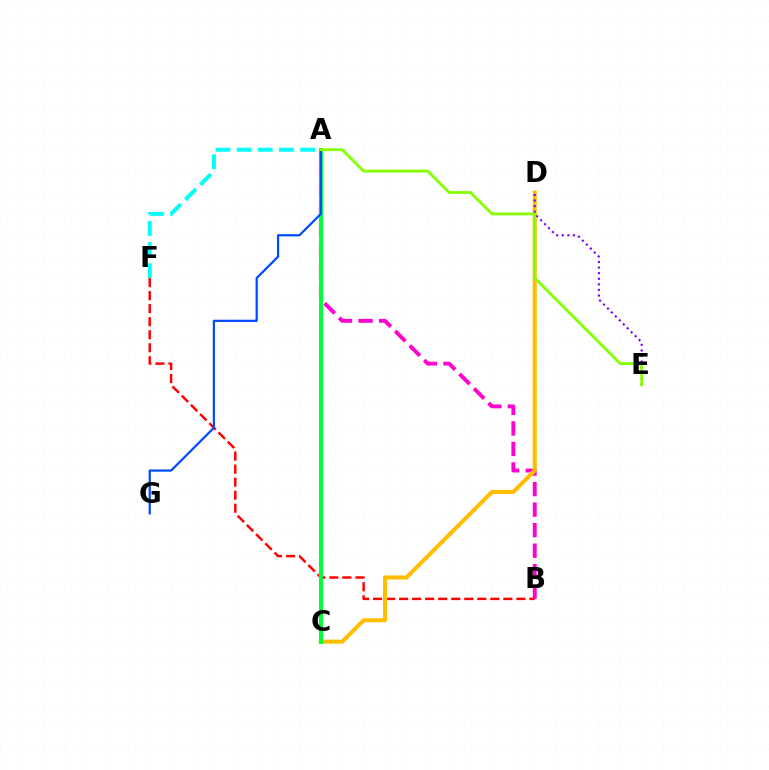{('B', 'F'): [{'color': '#ff0000', 'line_style': 'dashed', 'thickness': 1.77}], ('A', 'B'): [{'color': '#ff00cf', 'line_style': 'dashed', 'thickness': 2.79}], ('C', 'D'): [{'color': '#ffbd00', 'line_style': 'solid', 'thickness': 2.93}], ('D', 'E'): [{'color': '#7200ff', 'line_style': 'dotted', 'thickness': 1.52}], ('A', 'F'): [{'color': '#00fff6', 'line_style': 'dashed', 'thickness': 2.87}], ('A', 'C'): [{'color': '#00ff39', 'line_style': 'solid', 'thickness': 2.87}], ('A', 'G'): [{'color': '#004bff', 'line_style': 'solid', 'thickness': 1.6}], ('A', 'E'): [{'color': '#84ff00', 'line_style': 'solid', 'thickness': 2.01}]}